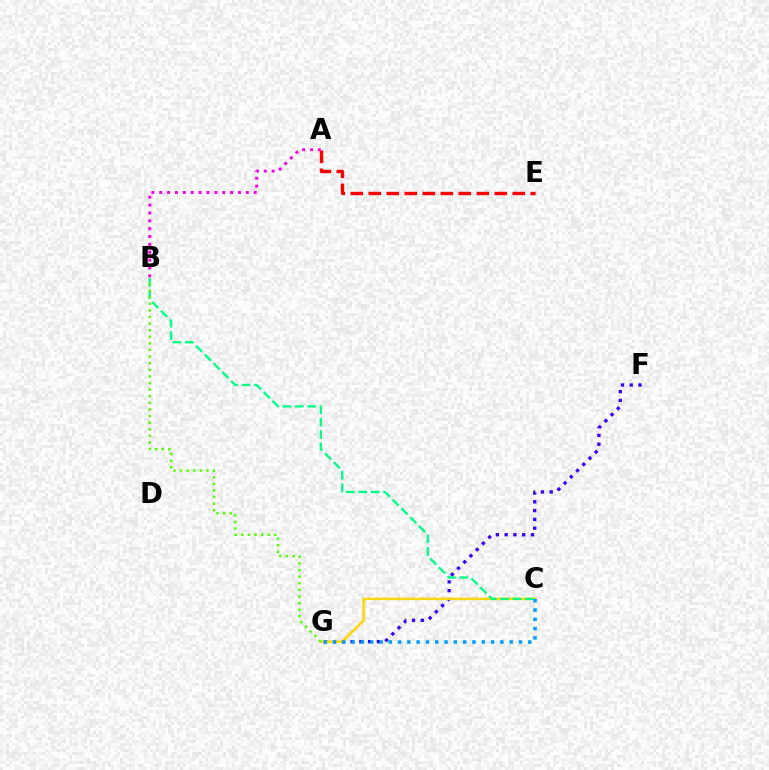{('F', 'G'): [{'color': '#3700ff', 'line_style': 'dotted', 'thickness': 2.39}], ('A', 'E'): [{'color': '#ff0000', 'line_style': 'dashed', 'thickness': 2.45}], ('C', 'G'): [{'color': '#ffd500', 'line_style': 'solid', 'thickness': 1.79}, {'color': '#009eff', 'line_style': 'dotted', 'thickness': 2.53}], ('B', 'C'): [{'color': '#00ff86', 'line_style': 'dashed', 'thickness': 1.69}], ('A', 'B'): [{'color': '#ff00ed', 'line_style': 'dotted', 'thickness': 2.14}], ('B', 'G'): [{'color': '#4fff00', 'line_style': 'dotted', 'thickness': 1.79}]}